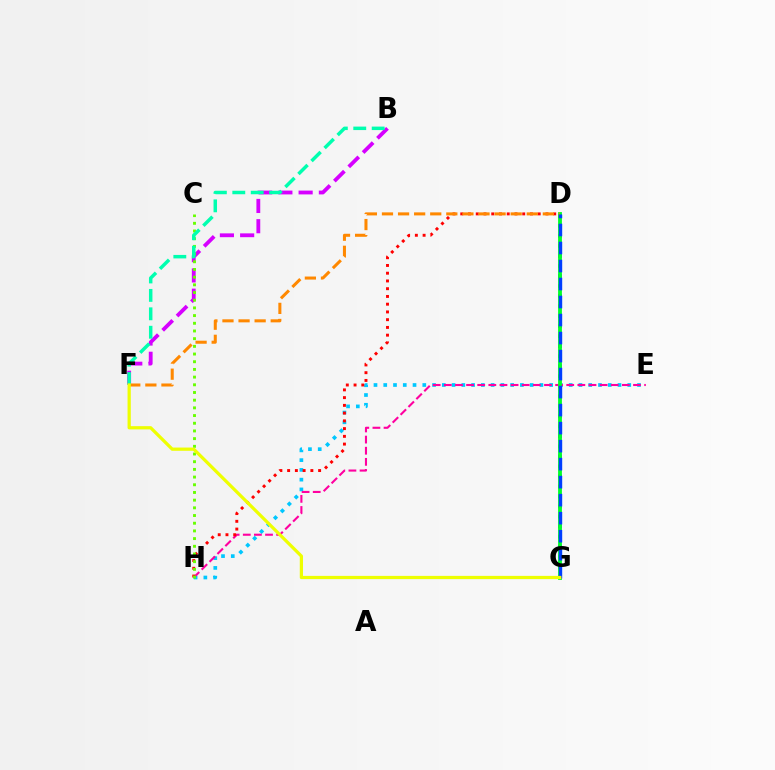{('E', 'H'): [{'color': '#00c7ff', 'line_style': 'dotted', 'thickness': 2.65}, {'color': '#ff00a0', 'line_style': 'dashed', 'thickness': 1.51}], ('D', 'G'): [{'color': '#4f00ff', 'line_style': 'dotted', 'thickness': 2.72}, {'color': '#00ff27', 'line_style': 'solid', 'thickness': 2.75}, {'color': '#003fff', 'line_style': 'dashed', 'thickness': 2.45}], ('D', 'H'): [{'color': '#ff0000', 'line_style': 'dotted', 'thickness': 2.1}], ('B', 'F'): [{'color': '#d600ff', 'line_style': 'dashed', 'thickness': 2.75}, {'color': '#00ffaf', 'line_style': 'dashed', 'thickness': 2.5}], ('D', 'F'): [{'color': '#ff8800', 'line_style': 'dashed', 'thickness': 2.19}], ('C', 'H'): [{'color': '#66ff00', 'line_style': 'dotted', 'thickness': 2.09}], ('F', 'G'): [{'color': '#eeff00', 'line_style': 'solid', 'thickness': 2.33}]}